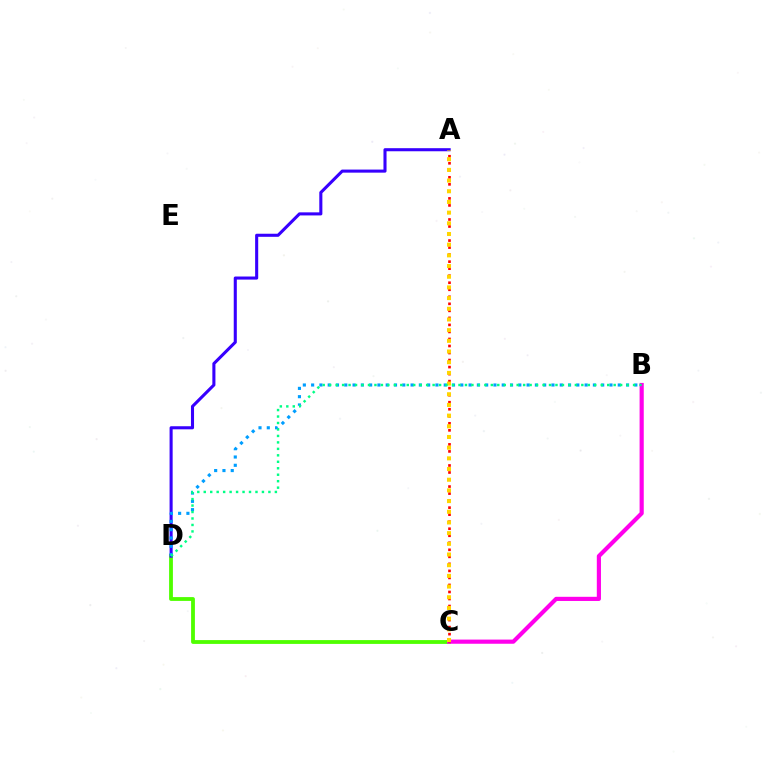{('C', 'D'): [{'color': '#4fff00', 'line_style': 'solid', 'thickness': 2.74}], ('B', 'C'): [{'color': '#ff00ed', 'line_style': 'solid', 'thickness': 3.0}], ('A', 'D'): [{'color': '#3700ff', 'line_style': 'solid', 'thickness': 2.22}], ('B', 'D'): [{'color': '#009eff', 'line_style': 'dotted', 'thickness': 2.25}, {'color': '#00ff86', 'line_style': 'dotted', 'thickness': 1.76}], ('A', 'C'): [{'color': '#ff0000', 'line_style': 'dotted', 'thickness': 1.91}, {'color': '#ffd500', 'line_style': 'dotted', 'thickness': 2.9}]}